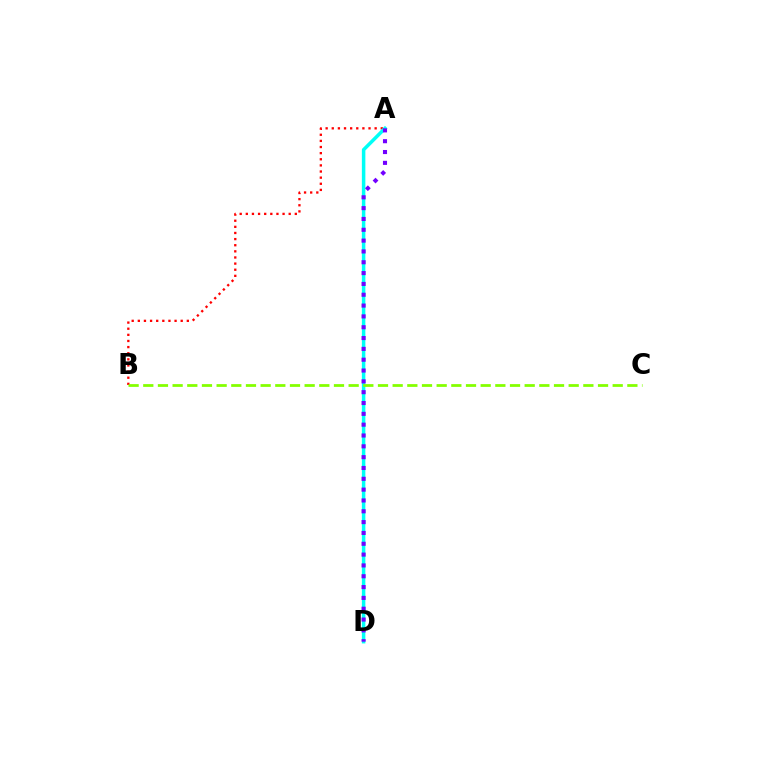{('A', 'B'): [{'color': '#ff0000', 'line_style': 'dotted', 'thickness': 1.66}], ('A', 'D'): [{'color': '#00fff6', 'line_style': 'solid', 'thickness': 2.52}, {'color': '#7200ff', 'line_style': 'dotted', 'thickness': 2.94}], ('B', 'C'): [{'color': '#84ff00', 'line_style': 'dashed', 'thickness': 1.99}]}